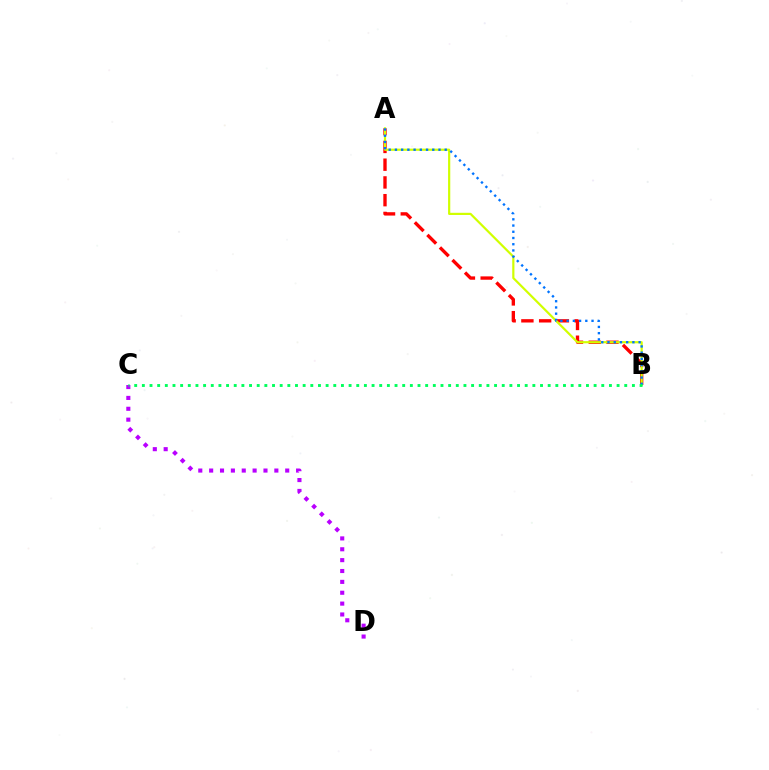{('A', 'B'): [{'color': '#ff0000', 'line_style': 'dashed', 'thickness': 2.41}, {'color': '#d1ff00', 'line_style': 'solid', 'thickness': 1.58}, {'color': '#0074ff', 'line_style': 'dotted', 'thickness': 1.69}], ('C', 'D'): [{'color': '#b900ff', 'line_style': 'dotted', 'thickness': 2.95}], ('B', 'C'): [{'color': '#00ff5c', 'line_style': 'dotted', 'thickness': 2.08}]}